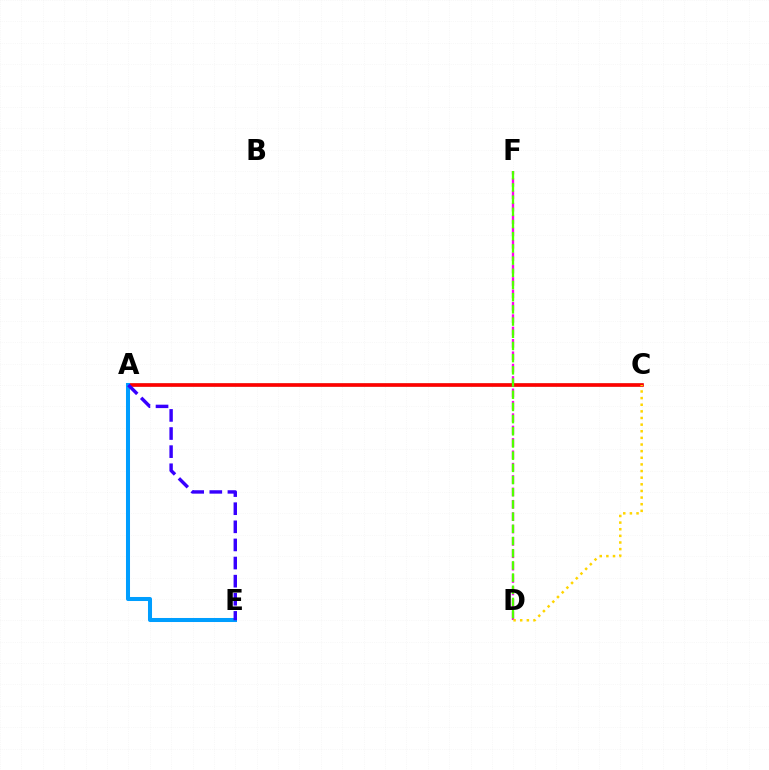{('A', 'C'): [{'color': '#00ff86', 'line_style': 'solid', 'thickness': 1.77}, {'color': '#ff0000', 'line_style': 'solid', 'thickness': 2.63}], ('D', 'F'): [{'color': '#ff00ed', 'line_style': 'dashed', 'thickness': 1.68}, {'color': '#4fff00', 'line_style': 'dashed', 'thickness': 1.66}], ('A', 'E'): [{'color': '#009eff', 'line_style': 'solid', 'thickness': 2.91}, {'color': '#3700ff', 'line_style': 'dashed', 'thickness': 2.46}], ('C', 'D'): [{'color': '#ffd500', 'line_style': 'dotted', 'thickness': 1.8}]}